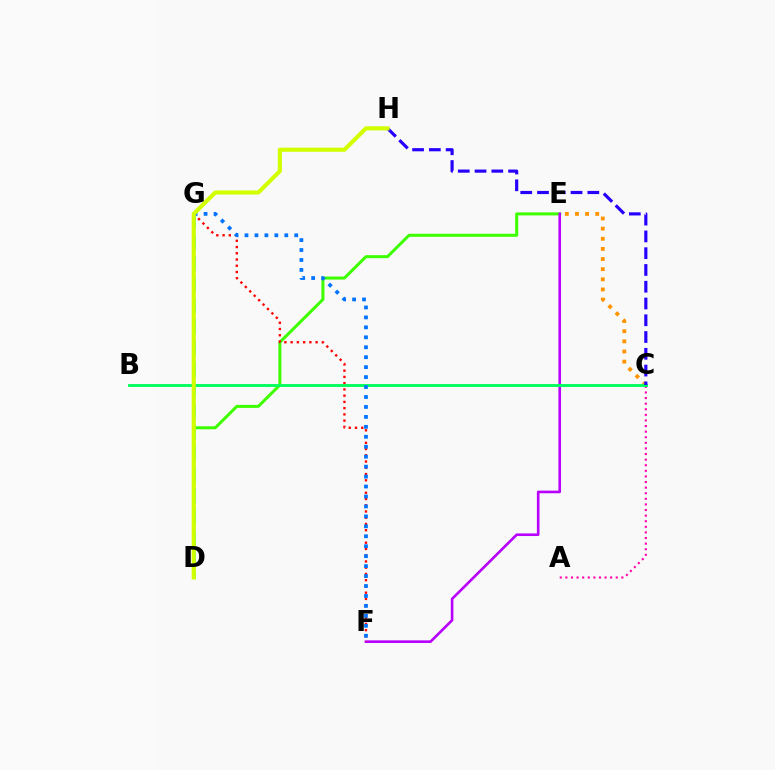{('D', 'G'): [{'color': '#00fff6', 'line_style': 'dashed', 'thickness': 2.87}], ('C', 'E'): [{'color': '#ff9400', 'line_style': 'dotted', 'thickness': 2.75}], ('A', 'C'): [{'color': '#ff00ac', 'line_style': 'dotted', 'thickness': 1.52}], ('D', 'E'): [{'color': '#3dff00', 'line_style': 'solid', 'thickness': 2.17}], ('E', 'F'): [{'color': '#b900ff', 'line_style': 'solid', 'thickness': 1.89}], ('F', 'G'): [{'color': '#ff0000', 'line_style': 'dotted', 'thickness': 1.7}, {'color': '#0074ff', 'line_style': 'dotted', 'thickness': 2.7}], ('B', 'C'): [{'color': '#00ff5c', 'line_style': 'solid', 'thickness': 2.05}], ('C', 'H'): [{'color': '#2500ff', 'line_style': 'dashed', 'thickness': 2.28}], ('D', 'H'): [{'color': '#d1ff00', 'line_style': 'solid', 'thickness': 2.97}]}